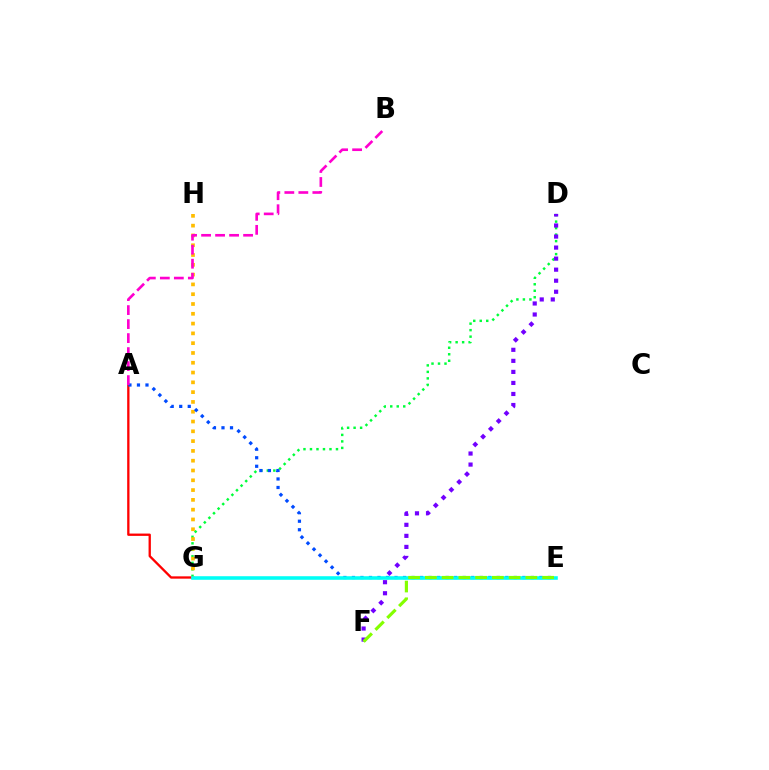{('D', 'G'): [{'color': '#00ff39', 'line_style': 'dotted', 'thickness': 1.77}], ('A', 'G'): [{'color': '#ff0000', 'line_style': 'solid', 'thickness': 1.67}], ('D', 'F'): [{'color': '#7200ff', 'line_style': 'dotted', 'thickness': 3.0}], ('G', 'H'): [{'color': '#ffbd00', 'line_style': 'dotted', 'thickness': 2.66}], ('A', 'E'): [{'color': '#004bff', 'line_style': 'dotted', 'thickness': 2.31}], ('E', 'G'): [{'color': '#00fff6', 'line_style': 'solid', 'thickness': 2.57}], ('A', 'B'): [{'color': '#ff00cf', 'line_style': 'dashed', 'thickness': 1.9}], ('E', 'F'): [{'color': '#84ff00', 'line_style': 'dashed', 'thickness': 2.28}]}